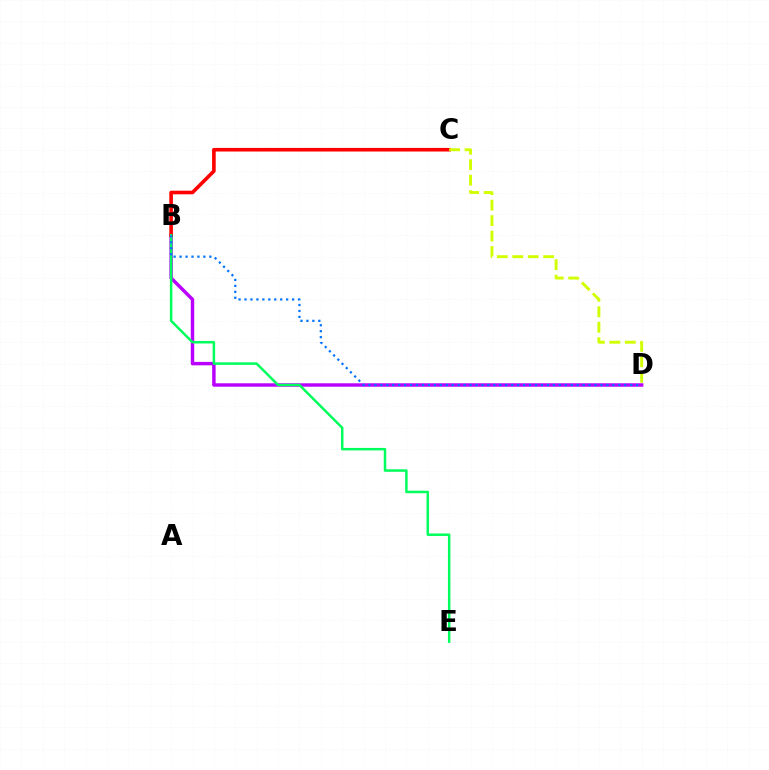{('B', 'D'): [{'color': '#b900ff', 'line_style': 'solid', 'thickness': 2.47}, {'color': '#0074ff', 'line_style': 'dotted', 'thickness': 1.62}], ('B', 'C'): [{'color': '#ff0000', 'line_style': 'solid', 'thickness': 2.59}], ('B', 'E'): [{'color': '#00ff5c', 'line_style': 'solid', 'thickness': 1.79}], ('C', 'D'): [{'color': '#d1ff00', 'line_style': 'dashed', 'thickness': 2.1}]}